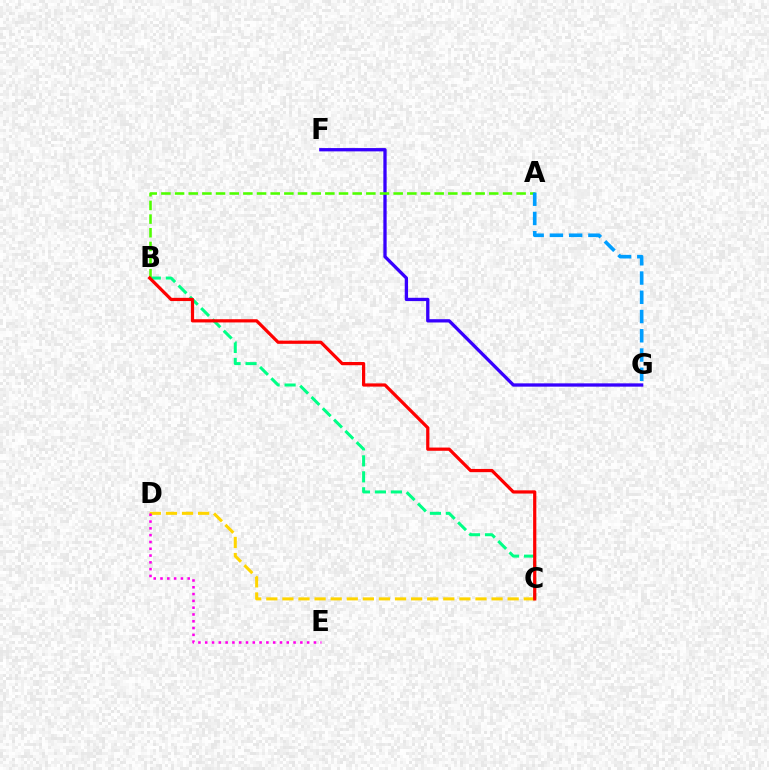{('C', 'D'): [{'color': '#ffd500', 'line_style': 'dashed', 'thickness': 2.19}], ('F', 'G'): [{'color': '#3700ff', 'line_style': 'solid', 'thickness': 2.37}], ('D', 'E'): [{'color': '#ff00ed', 'line_style': 'dotted', 'thickness': 1.85}], ('B', 'C'): [{'color': '#00ff86', 'line_style': 'dashed', 'thickness': 2.17}, {'color': '#ff0000', 'line_style': 'solid', 'thickness': 2.32}], ('A', 'B'): [{'color': '#4fff00', 'line_style': 'dashed', 'thickness': 1.86}], ('A', 'G'): [{'color': '#009eff', 'line_style': 'dashed', 'thickness': 2.61}]}